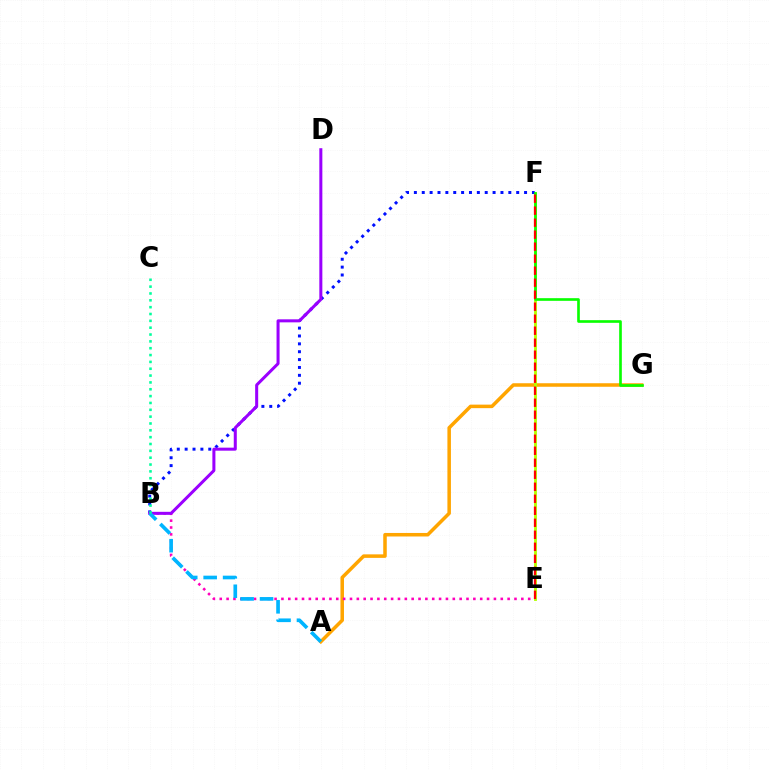{('A', 'G'): [{'color': '#ffa500', 'line_style': 'solid', 'thickness': 2.53}], ('E', 'F'): [{'color': '#b3ff00', 'line_style': 'solid', 'thickness': 2.04}, {'color': '#ff0000', 'line_style': 'dashed', 'thickness': 1.63}], ('B', 'E'): [{'color': '#ff00bd', 'line_style': 'dotted', 'thickness': 1.86}], ('B', 'F'): [{'color': '#0010ff', 'line_style': 'dotted', 'thickness': 2.14}], ('B', 'D'): [{'color': '#9b00ff', 'line_style': 'solid', 'thickness': 2.18}], ('F', 'G'): [{'color': '#08ff00', 'line_style': 'solid', 'thickness': 1.91}], ('A', 'B'): [{'color': '#00b5ff', 'line_style': 'dashed', 'thickness': 2.64}], ('B', 'C'): [{'color': '#00ff9d', 'line_style': 'dotted', 'thickness': 1.86}]}